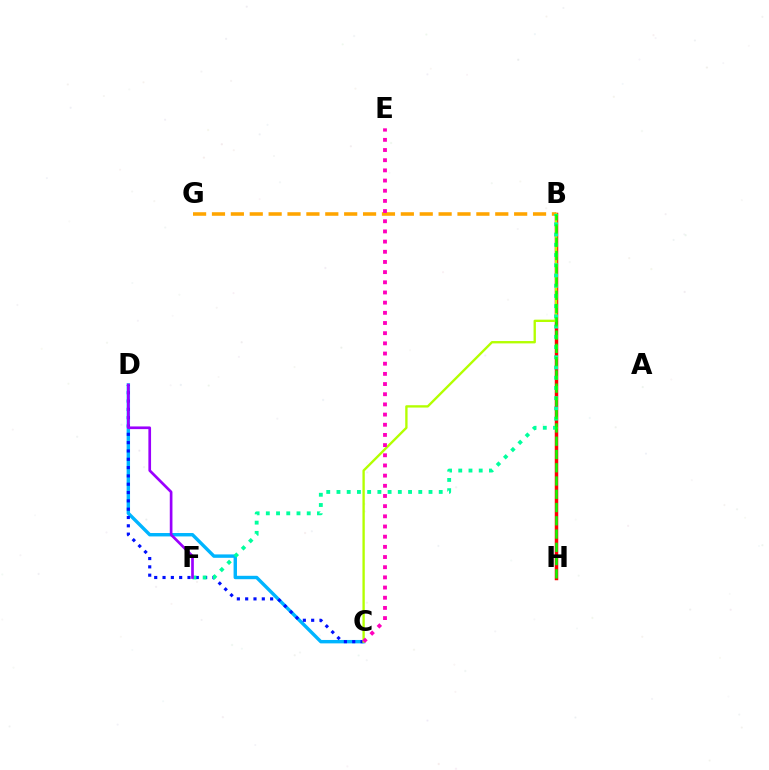{('B', 'H'): [{'color': '#ff0000', 'line_style': 'solid', 'thickness': 2.5}, {'color': '#08ff00', 'line_style': 'dashed', 'thickness': 1.8}], ('C', 'D'): [{'color': '#00b5ff', 'line_style': 'solid', 'thickness': 2.45}, {'color': '#0010ff', 'line_style': 'dotted', 'thickness': 2.26}], ('B', 'C'): [{'color': '#b3ff00', 'line_style': 'solid', 'thickness': 1.69}], ('B', 'G'): [{'color': '#ffa500', 'line_style': 'dashed', 'thickness': 2.57}], ('B', 'F'): [{'color': '#00ff9d', 'line_style': 'dotted', 'thickness': 2.78}], ('D', 'F'): [{'color': '#9b00ff', 'line_style': 'solid', 'thickness': 1.93}], ('C', 'E'): [{'color': '#ff00bd', 'line_style': 'dotted', 'thickness': 2.76}]}